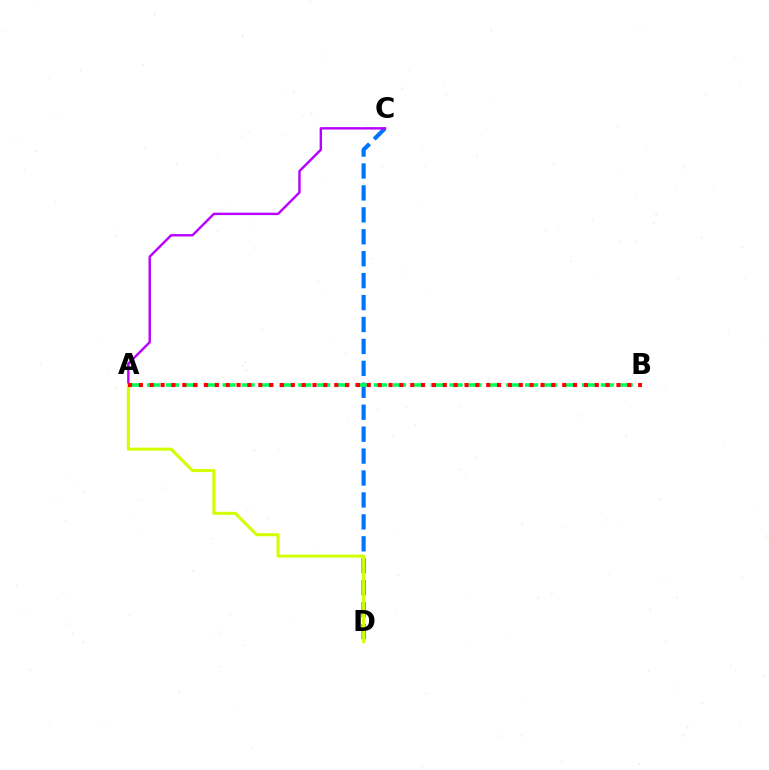{('C', 'D'): [{'color': '#0074ff', 'line_style': 'dashed', 'thickness': 2.98}], ('A', 'B'): [{'color': '#00ff5c', 'line_style': 'dashed', 'thickness': 2.57}, {'color': '#ff0000', 'line_style': 'dotted', 'thickness': 2.95}], ('A', 'C'): [{'color': '#b900ff', 'line_style': 'solid', 'thickness': 1.73}], ('A', 'D'): [{'color': '#d1ff00', 'line_style': 'solid', 'thickness': 2.2}]}